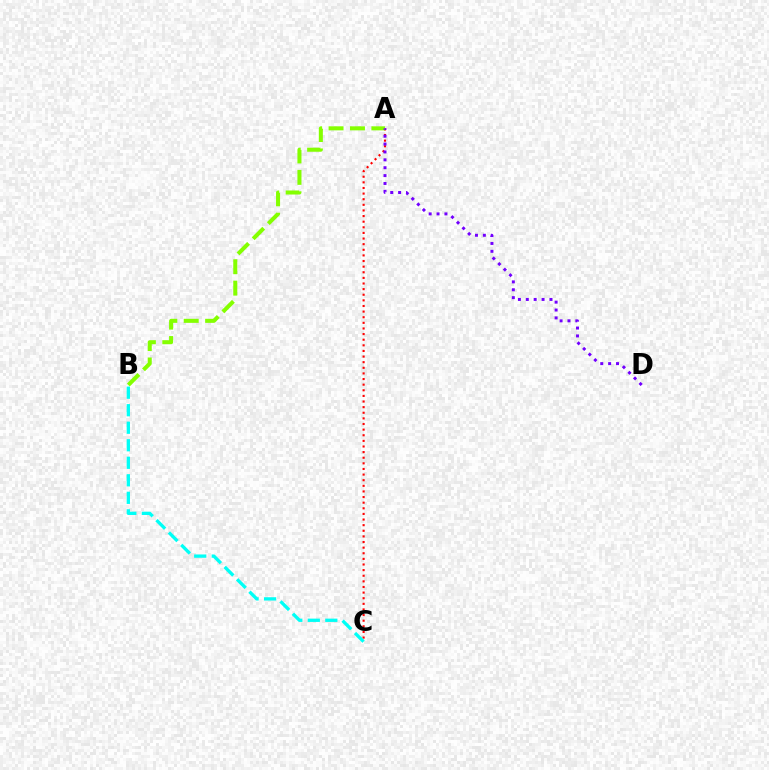{('A', 'C'): [{'color': '#ff0000', 'line_style': 'dotted', 'thickness': 1.53}], ('A', 'B'): [{'color': '#84ff00', 'line_style': 'dashed', 'thickness': 2.91}], ('A', 'D'): [{'color': '#7200ff', 'line_style': 'dotted', 'thickness': 2.14}], ('B', 'C'): [{'color': '#00fff6', 'line_style': 'dashed', 'thickness': 2.38}]}